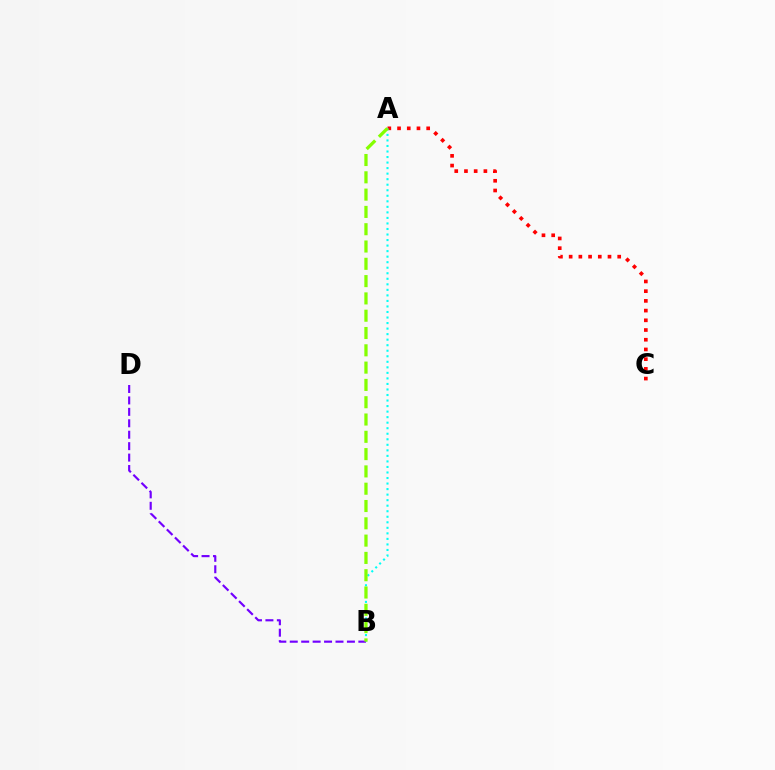{('A', 'C'): [{'color': '#ff0000', 'line_style': 'dotted', 'thickness': 2.64}], ('A', 'B'): [{'color': '#00fff6', 'line_style': 'dotted', 'thickness': 1.5}, {'color': '#84ff00', 'line_style': 'dashed', 'thickness': 2.35}], ('B', 'D'): [{'color': '#7200ff', 'line_style': 'dashed', 'thickness': 1.55}]}